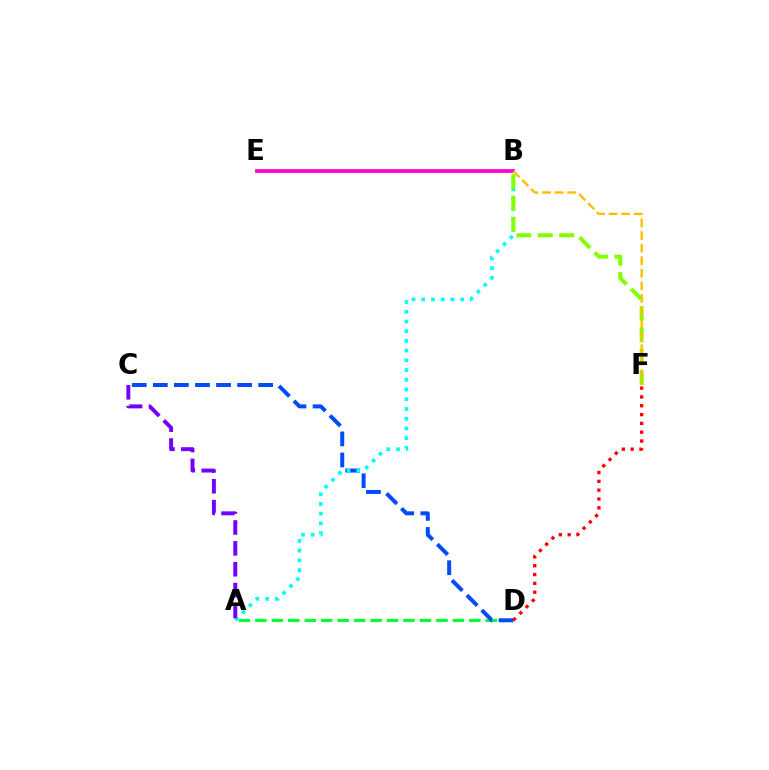{('A', 'D'): [{'color': '#00ff39', 'line_style': 'dashed', 'thickness': 2.24}], ('C', 'D'): [{'color': '#004bff', 'line_style': 'dashed', 'thickness': 2.86}], ('A', 'B'): [{'color': '#00fff6', 'line_style': 'dotted', 'thickness': 2.64}], ('A', 'C'): [{'color': '#7200ff', 'line_style': 'dashed', 'thickness': 2.84}], ('B', 'E'): [{'color': '#ff00cf', 'line_style': 'solid', 'thickness': 2.71}], ('B', 'F'): [{'color': '#84ff00', 'line_style': 'dashed', 'thickness': 2.9}, {'color': '#ffbd00', 'line_style': 'dashed', 'thickness': 1.71}], ('D', 'F'): [{'color': '#ff0000', 'line_style': 'dotted', 'thickness': 2.4}]}